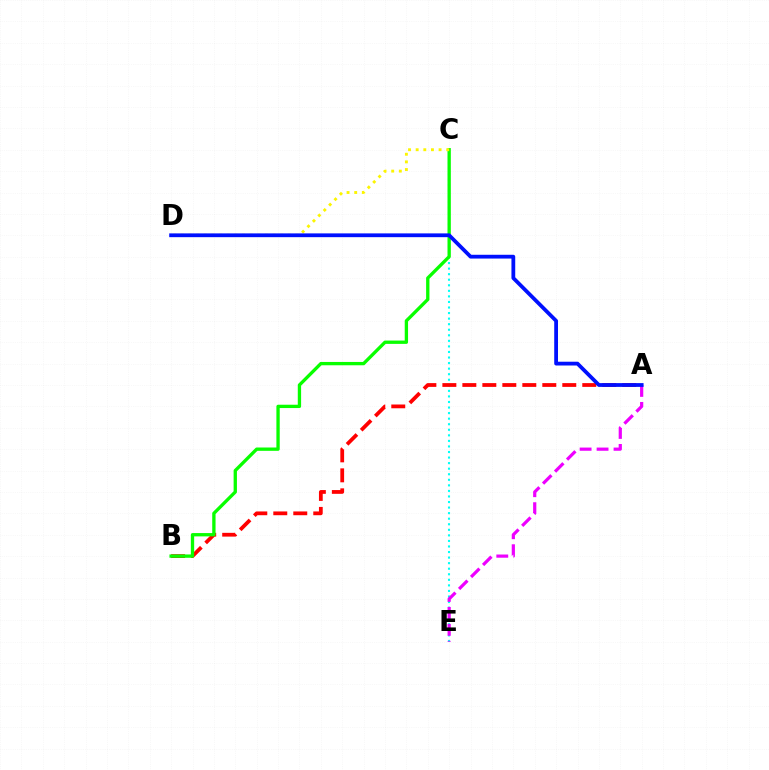{('C', 'E'): [{'color': '#00fff6', 'line_style': 'dotted', 'thickness': 1.51}], ('A', 'B'): [{'color': '#ff0000', 'line_style': 'dashed', 'thickness': 2.72}], ('B', 'C'): [{'color': '#08ff00', 'line_style': 'solid', 'thickness': 2.39}], ('C', 'D'): [{'color': '#fcf500', 'line_style': 'dotted', 'thickness': 2.08}], ('A', 'E'): [{'color': '#ee00ff', 'line_style': 'dashed', 'thickness': 2.3}], ('A', 'D'): [{'color': '#0010ff', 'line_style': 'solid', 'thickness': 2.72}]}